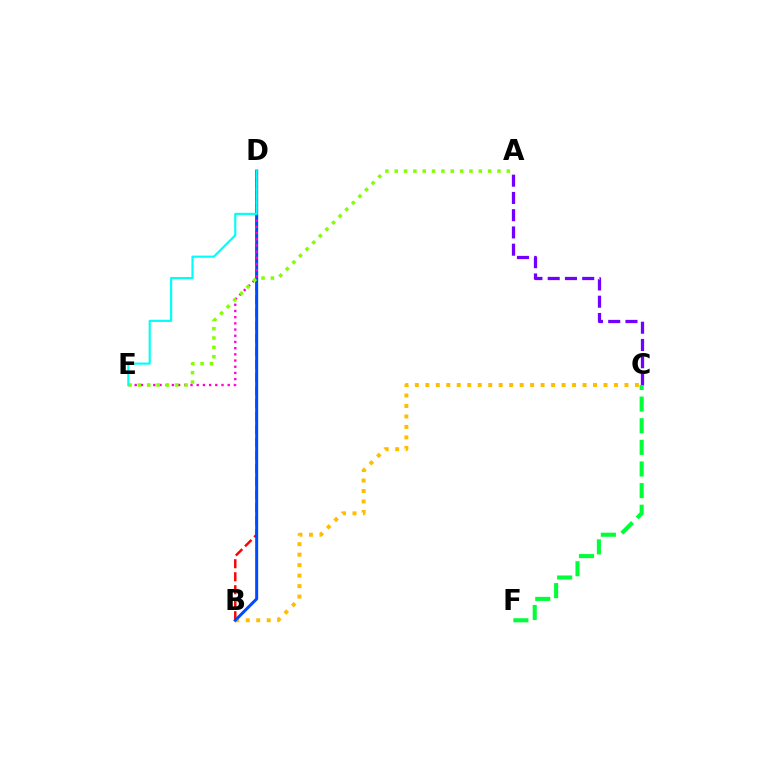{('B', 'C'): [{'color': '#ffbd00', 'line_style': 'dotted', 'thickness': 2.85}], ('B', 'D'): [{'color': '#ff0000', 'line_style': 'dashed', 'thickness': 1.77}, {'color': '#004bff', 'line_style': 'solid', 'thickness': 2.16}], ('A', 'C'): [{'color': '#7200ff', 'line_style': 'dashed', 'thickness': 2.34}], ('D', 'E'): [{'color': '#ff00cf', 'line_style': 'dotted', 'thickness': 1.68}, {'color': '#00fff6', 'line_style': 'solid', 'thickness': 1.55}], ('A', 'E'): [{'color': '#84ff00', 'line_style': 'dotted', 'thickness': 2.54}], ('C', 'F'): [{'color': '#00ff39', 'line_style': 'dashed', 'thickness': 2.94}]}